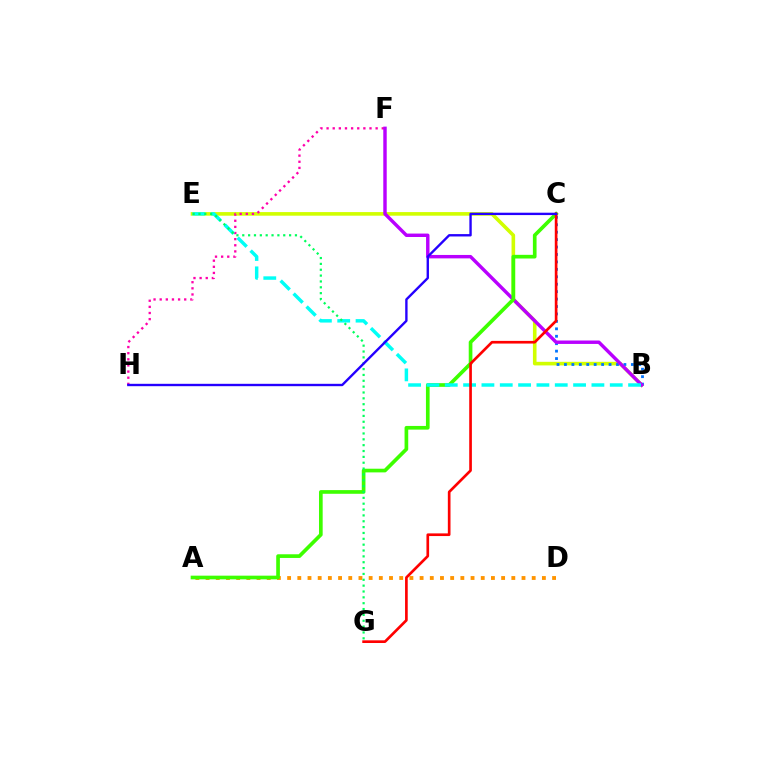{('B', 'E'): [{'color': '#d1ff00', 'line_style': 'solid', 'thickness': 2.59}, {'color': '#00fff6', 'line_style': 'dashed', 'thickness': 2.49}], ('F', 'H'): [{'color': '#ff00ac', 'line_style': 'dotted', 'thickness': 1.67}], ('B', 'C'): [{'color': '#0074ff', 'line_style': 'dotted', 'thickness': 2.02}], ('A', 'D'): [{'color': '#ff9400', 'line_style': 'dotted', 'thickness': 2.77}], ('B', 'F'): [{'color': '#b900ff', 'line_style': 'solid', 'thickness': 2.47}], ('A', 'C'): [{'color': '#3dff00', 'line_style': 'solid', 'thickness': 2.64}], ('C', 'G'): [{'color': '#ff0000', 'line_style': 'solid', 'thickness': 1.92}], ('E', 'G'): [{'color': '#00ff5c', 'line_style': 'dotted', 'thickness': 1.59}], ('C', 'H'): [{'color': '#2500ff', 'line_style': 'solid', 'thickness': 1.71}]}